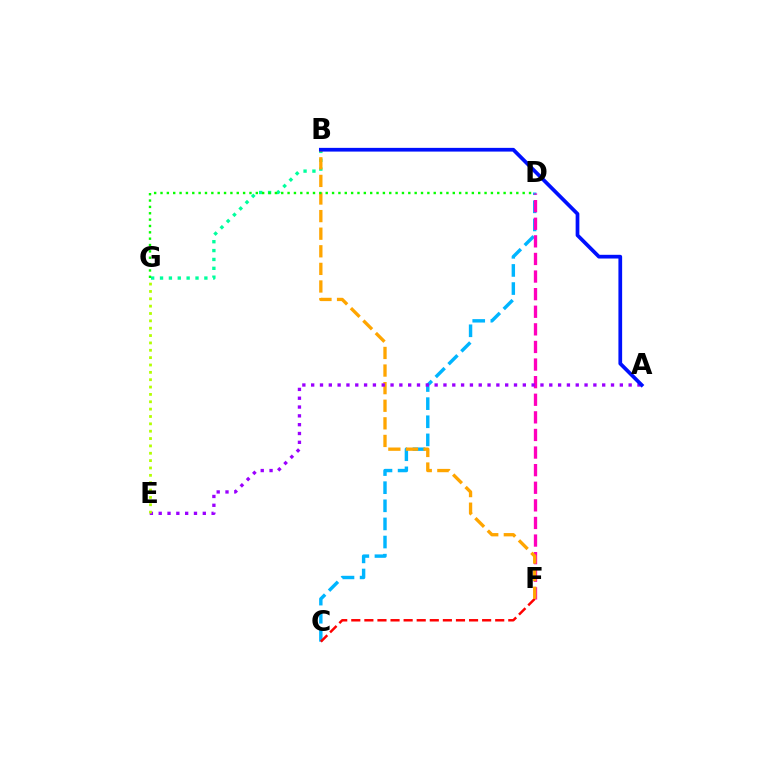{('C', 'D'): [{'color': '#00b5ff', 'line_style': 'dashed', 'thickness': 2.46}], ('B', 'G'): [{'color': '#00ff9d', 'line_style': 'dotted', 'thickness': 2.41}], ('D', 'F'): [{'color': '#ff00bd', 'line_style': 'dashed', 'thickness': 2.39}], ('C', 'F'): [{'color': '#ff0000', 'line_style': 'dashed', 'thickness': 1.78}], ('B', 'F'): [{'color': '#ffa500', 'line_style': 'dashed', 'thickness': 2.39}], ('A', 'E'): [{'color': '#9b00ff', 'line_style': 'dotted', 'thickness': 2.4}], ('E', 'G'): [{'color': '#b3ff00', 'line_style': 'dotted', 'thickness': 2.0}], ('A', 'B'): [{'color': '#0010ff', 'line_style': 'solid', 'thickness': 2.68}], ('D', 'G'): [{'color': '#08ff00', 'line_style': 'dotted', 'thickness': 1.73}]}